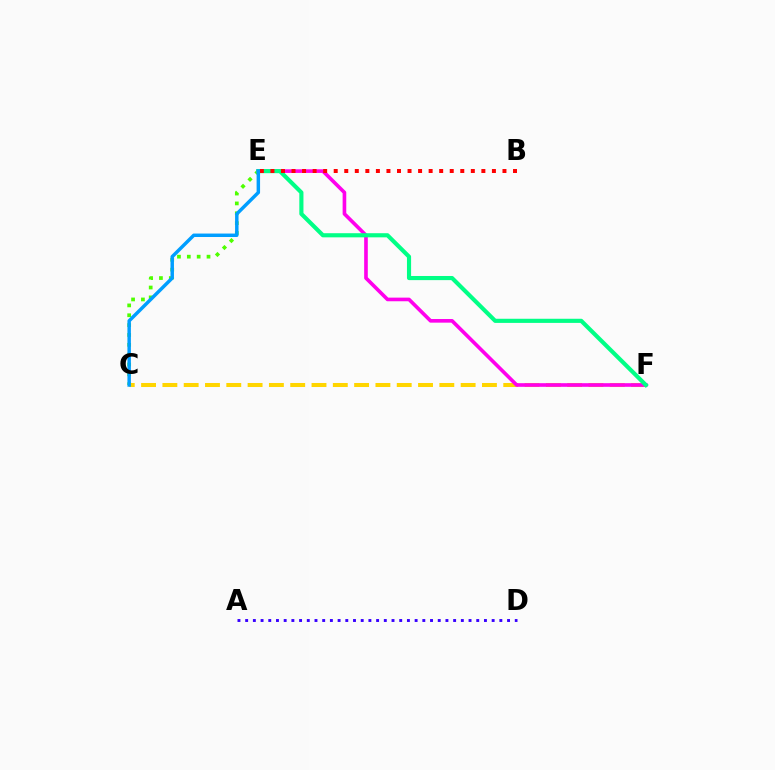{('C', 'E'): [{'color': '#4fff00', 'line_style': 'dotted', 'thickness': 2.68}, {'color': '#009eff', 'line_style': 'solid', 'thickness': 2.49}], ('C', 'F'): [{'color': '#ffd500', 'line_style': 'dashed', 'thickness': 2.89}], ('A', 'D'): [{'color': '#3700ff', 'line_style': 'dotted', 'thickness': 2.09}], ('E', 'F'): [{'color': '#ff00ed', 'line_style': 'solid', 'thickness': 2.62}, {'color': '#00ff86', 'line_style': 'solid', 'thickness': 2.97}], ('B', 'E'): [{'color': '#ff0000', 'line_style': 'dotted', 'thickness': 2.87}]}